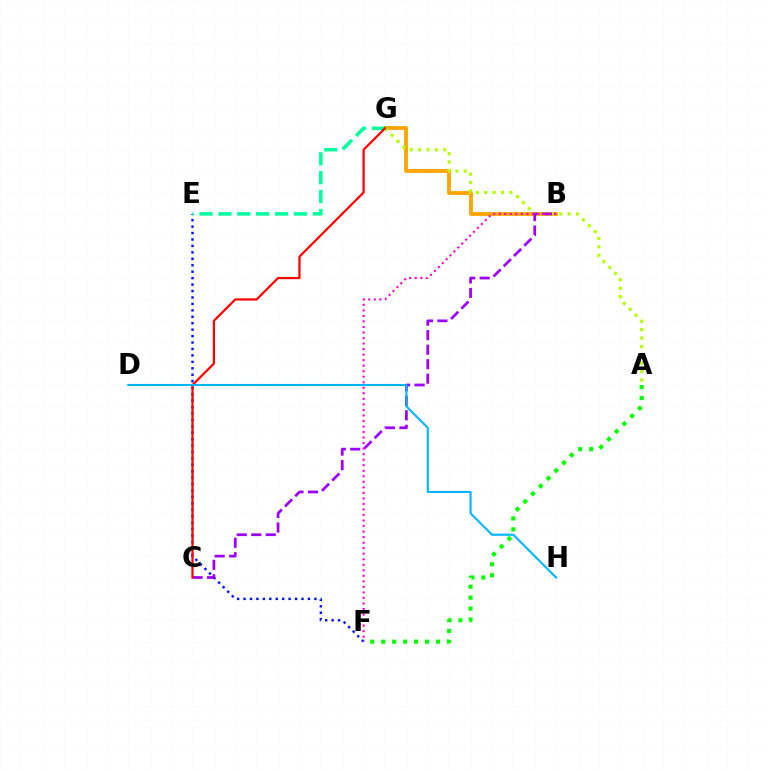{('B', 'G'): [{'color': '#ffa500', 'line_style': 'solid', 'thickness': 2.76}], ('E', 'F'): [{'color': '#0010ff', 'line_style': 'dotted', 'thickness': 1.75}], ('A', 'G'): [{'color': '#b3ff00', 'line_style': 'dotted', 'thickness': 2.28}], ('B', 'C'): [{'color': '#9b00ff', 'line_style': 'dashed', 'thickness': 1.97}], ('A', 'F'): [{'color': '#08ff00', 'line_style': 'dotted', 'thickness': 2.97}], ('E', 'G'): [{'color': '#00ff9d', 'line_style': 'dashed', 'thickness': 2.56}], ('C', 'G'): [{'color': '#ff0000', 'line_style': 'solid', 'thickness': 1.61}], ('D', 'H'): [{'color': '#00b5ff', 'line_style': 'solid', 'thickness': 1.52}], ('B', 'F'): [{'color': '#ff00bd', 'line_style': 'dotted', 'thickness': 1.5}]}